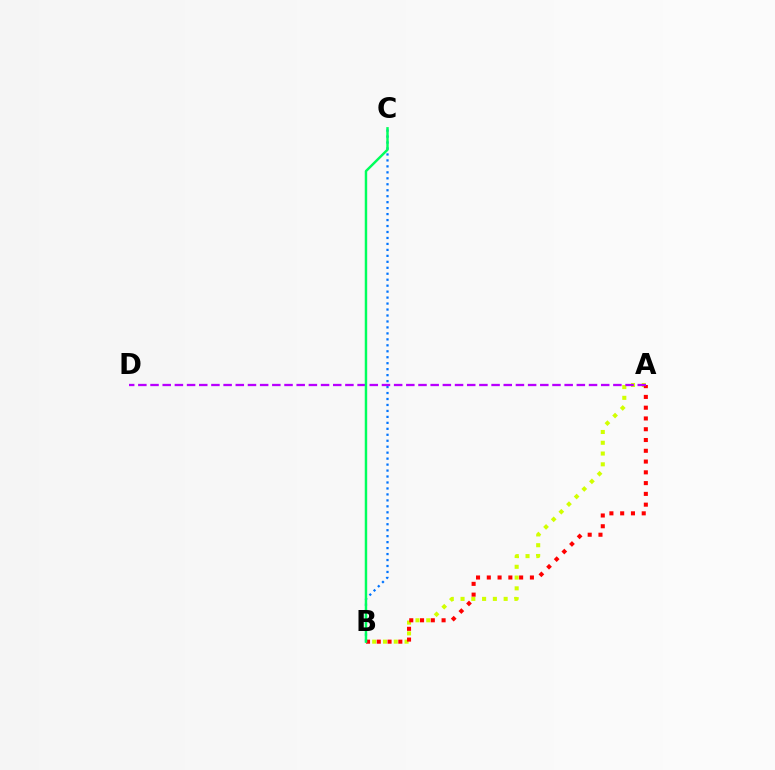{('A', 'B'): [{'color': '#d1ff00', 'line_style': 'dotted', 'thickness': 2.93}, {'color': '#ff0000', 'line_style': 'dotted', 'thickness': 2.93}], ('B', 'C'): [{'color': '#0074ff', 'line_style': 'dotted', 'thickness': 1.62}, {'color': '#00ff5c', 'line_style': 'solid', 'thickness': 1.76}], ('A', 'D'): [{'color': '#b900ff', 'line_style': 'dashed', 'thickness': 1.65}]}